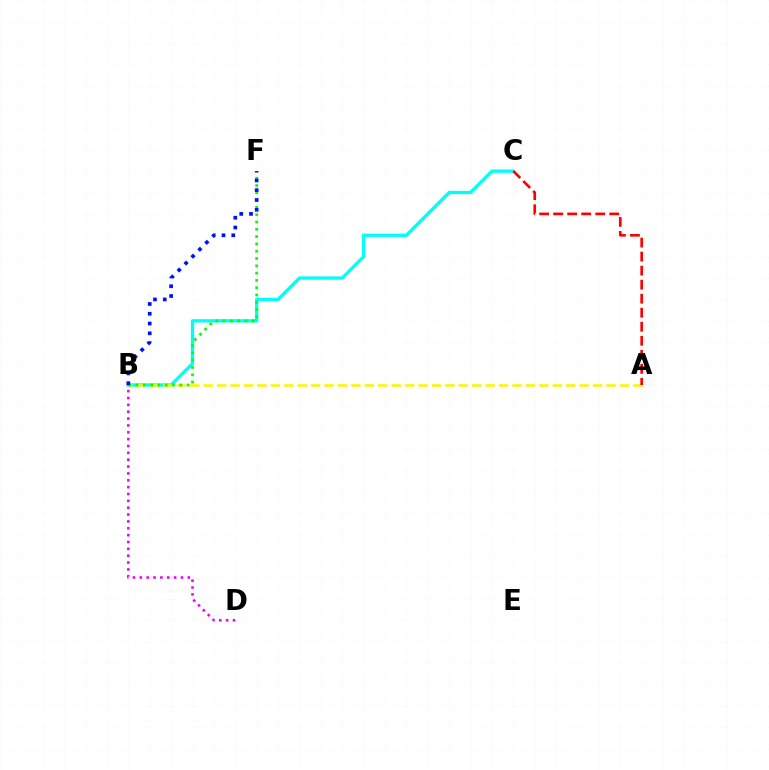{('B', 'C'): [{'color': '#00fff6', 'line_style': 'solid', 'thickness': 2.39}], ('A', 'B'): [{'color': '#fcf500', 'line_style': 'dashed', 'thickness': 1.82}], ('B', 'F'): [{'color': '#08ff00', 'line_style': 'dotted', 'thickness': 1.98}, {'color': '#0010ff', 'line_style': 'dotted', 'thickness': 2.66}], ('B', 'D'): [{'color': '#ee00ff', 'line_style': 'dotted', 'thickness': 1.86}], ('A', 'C'): [{'color': '#ff0000', 'line_style': 'dashed', 'thickness': 1.91}]}